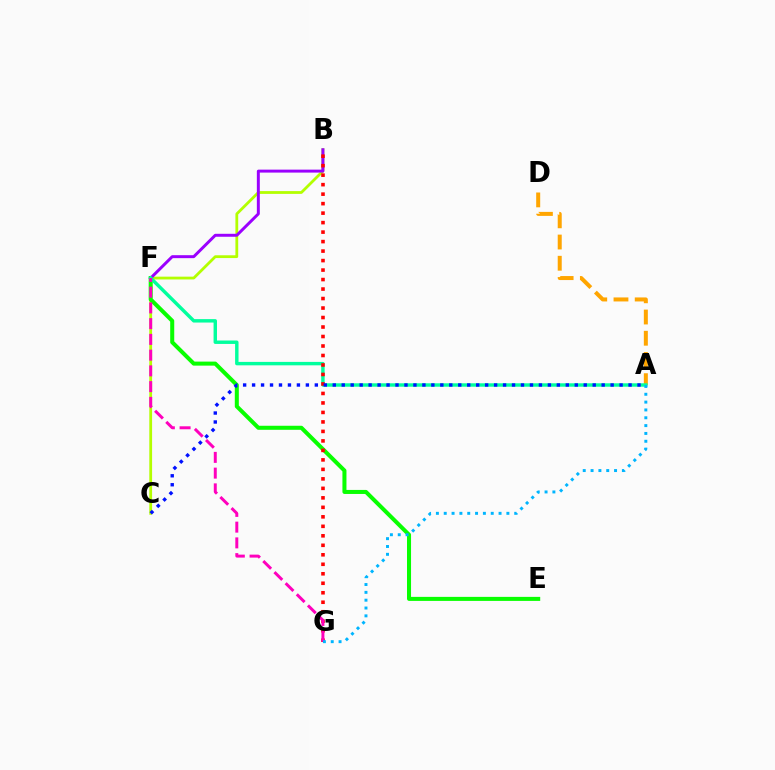{('B', 'C'): [{'color': '#b3ff00', 'line_style': 'solid', 'thickness': 2.01}], ('E', 'F'): [{'color': '#08ff00', 'line_style': 'solid', 'thickness': 2.9}], ('B', 'F'): [{'color': '#9b00ff', 'line_style': 'solid', 'thickness': 2.13}], ('A', 'D'): [{'color': '#ffa500', 'line_style': 'dashed', 'thickness': 2.88}], ('A', 'F'): [{'color': '#00ff9d', 'line_style': 'solid', 'thickness': 2.47}], ('B', 'G'): [{'color': '#ff0000', 'line_style': 'dotted', 'thickness': 2.58}], ('F', 'G'): [{'color': '#ff00bd', 'line_style': 'dashed', 'thickness': 2.14}], ('A', 'C'): [{'color': '#0010ff', 'line_style': 'dotted', 'thickness': 2.44}], ('A', 'G'): [{'color': '#00b5ff', 'line_style': 'dotted', 'thickness': 2.13}]}